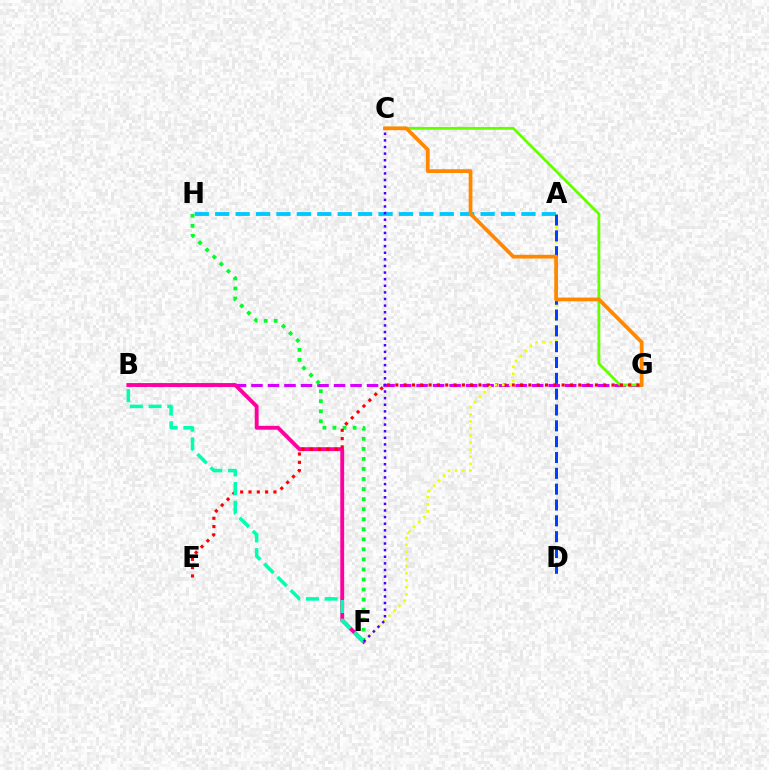{('A', 'H'): [{'color': '#00c7ff', 'line_style': 'dashed', 'thickness': 2.77}], ('B', 'G'): [{'color': '#d600ff', 'line_style': 'dashed', 'thickness': 2.24}], ('B', 'F'): [{'color': '#ff00a0', 'line_style': 'solid', 'thickness': 2.79}, {'color': '#00ffaf', 'line_style': 'dashed', 'thickness': 2.54}], ('F', 'H'): [{'color': '#00ff27', 'line_style': 'dotted', 'thickness': 2.73}], ('C', 'G'): [{'color': '#66ff00', 'line_style': 'solid', 'thickness': 2.03}, {'color': '#ff8800', 'line_style': 'solid', 'thickness': 2.7}], ('E', 'G'): [{'color': '#ff0000', 'line_style': 'dotted', 'thickness': 2.26}], ('A', 'F'): [{'color': '#eeff00', 'line_style': 'dotted', 'thickness': 1.92}], ('A', 'D'): [{'color': '#003fff', 'line_style': 'dashed', 'thickness': 2.15}], ('C', 'F'): [{'color': '#4f00ff', 'line_style': 'dotted', 'thickness': 1.8}]}